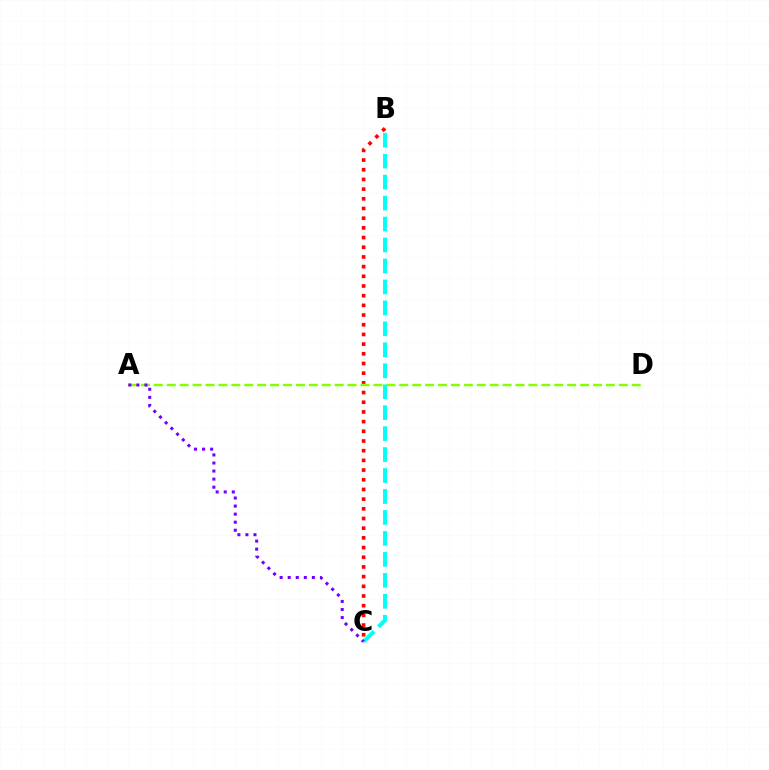{('B', 'C'): [{'color': '#00fff6', 'line_style': 'dashed', 'thickness': 2.85}, {'color': '#ff0000', 'line_style': 'dotted', 'thickness': 2.63}], ('A', 'D'): [{'color': '#84ff00', 'line_style': 'dashed', 'thickness': 1.75}], ('A', 'C'): [{'color': '#7200ff', 'line_style': 'dotted', 'thickness': 2.19}]}